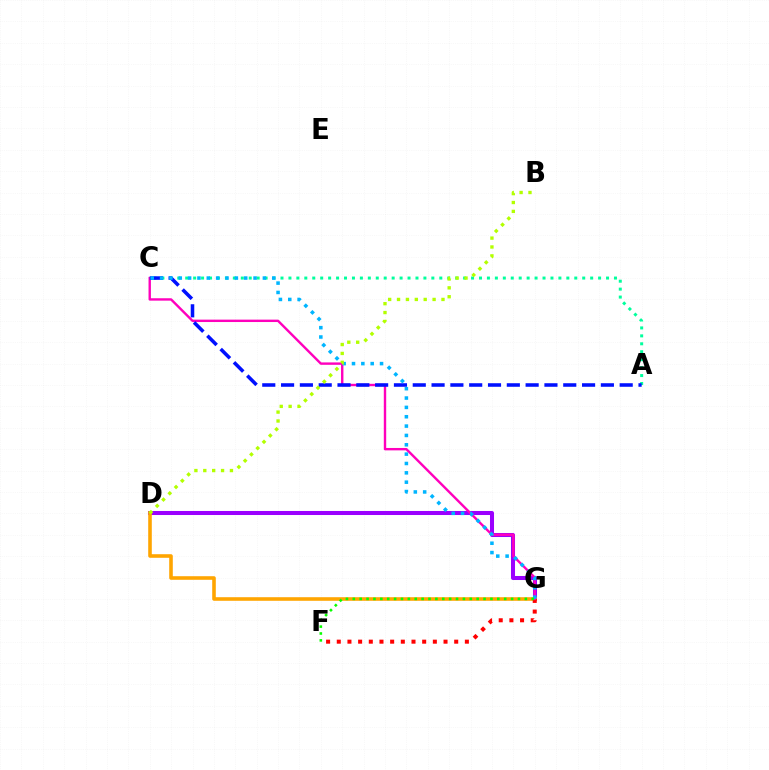{('D', 'G'): [{'color': '#9b00ff', 'line_style': 'solid', 'thickness': 2.9}, {'color': '#ffa500', 'line_style': 'solid', 'thickness': 2.58}], ('A', 'C'): [{'color': '#00ff9d', 'line_style': 'dotted', 'thickness': 2.16}, {'color': '#0010ff', 'line_style': 'dashed', 'thickness': 2.56}], ('F', 'G'): [{'color': '#ff0000', 'line_style': 'dotted', 'thickness': 2.9}, {'color': '#08ff00', 'line_style': 'dotted', 'thickness': 1.87}], ('C', 'G'): [{'color': '#ff00bd', 'line_style': 'solid', 'thickness': 1.73}, {'color': '#00b5ff', 'line_style': 'dotted', 'thickness': 2.54}], ('B', 'D'): [{'color': '#b3ff00', 'line_style': 'dotted', 'thickness': 2.42}]}